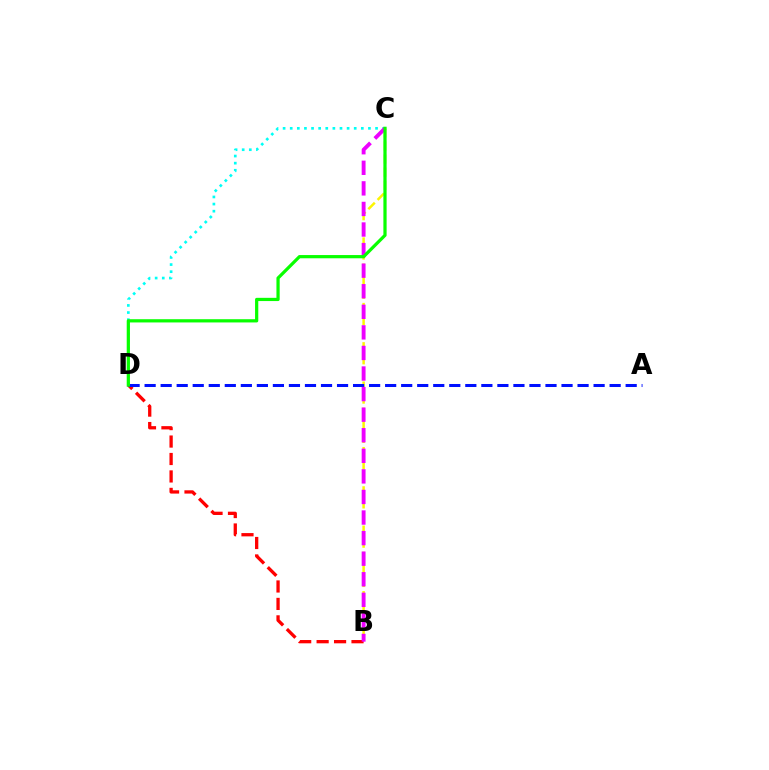{('B', 'C'): [{'color': '#fcf500', 'line_style': 'dashed', 'thickness': 1.78}, {'color': '#ee00ff', 'line_style': 'dashed', 'thickness': 2.79}], ('B', 'D'): [{'color': '#ff0000', 'line_style': 'dashed', 'thickness': 2.37}], ('C', 'D'): [{'color': '#00fff6', 'line_style': 'dotted', 'thickness': 1.93}, {'color': '#08ff00', 'line_style': 'solid', 'thickness': 2.32}], ('A', 'D'): [{'color': '#0010ff', 'line_style': 'dashed', 'thickness': 2.18}]}